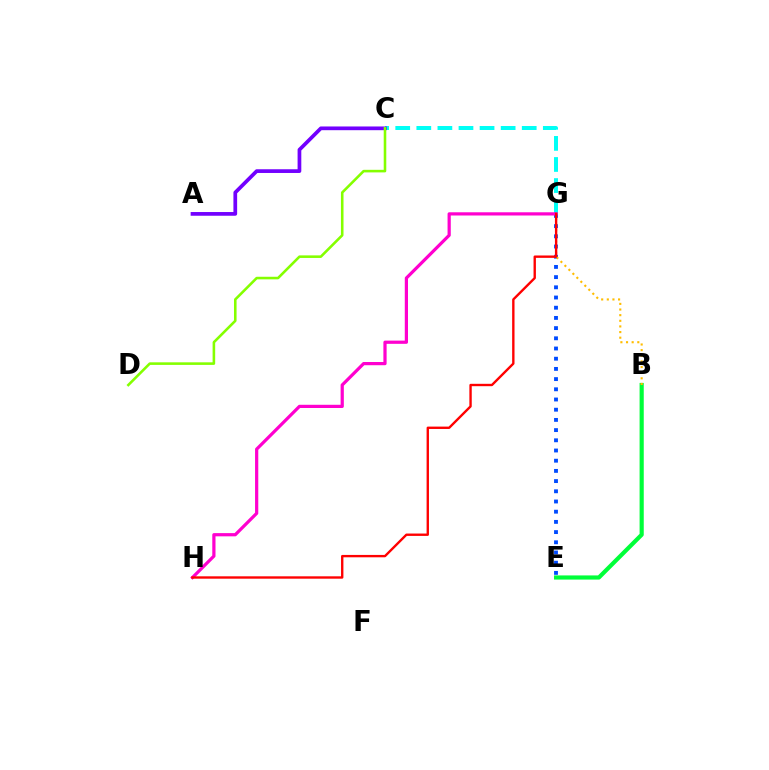{('E', 'G'): [{'color': '#004bff', 'line_style': 'dotted', 'thickness': 2.77}], ('C', 'G'): [{'color': '#00fff6', 'line_style': 'dashed', 'thickness': 2.86}], ('A', 'C'): [{'color': '#7200ff', 'line_style': 'solid', 'thickness': 2.68}], ('B', 'E'): [{'color': '#00ff39', 'line_style': 'solid', 'thickness': 3.0}], ('G', 'H'): [{'color': '#ff00cf', 'line_style': 'solid', 'thickness': 2.32}, {'color': '#ff0000', 'line_style': 'solid', 'thickness': 1.71}], ('B', 'G'): [{'color': '#ffbd00', 'line_style': 'dotted', 'thickness': 1.53}], ('C', 'D'): [{'color': '#84ff00', 'line_style': 'solid', 'thickness': 1.86}]}